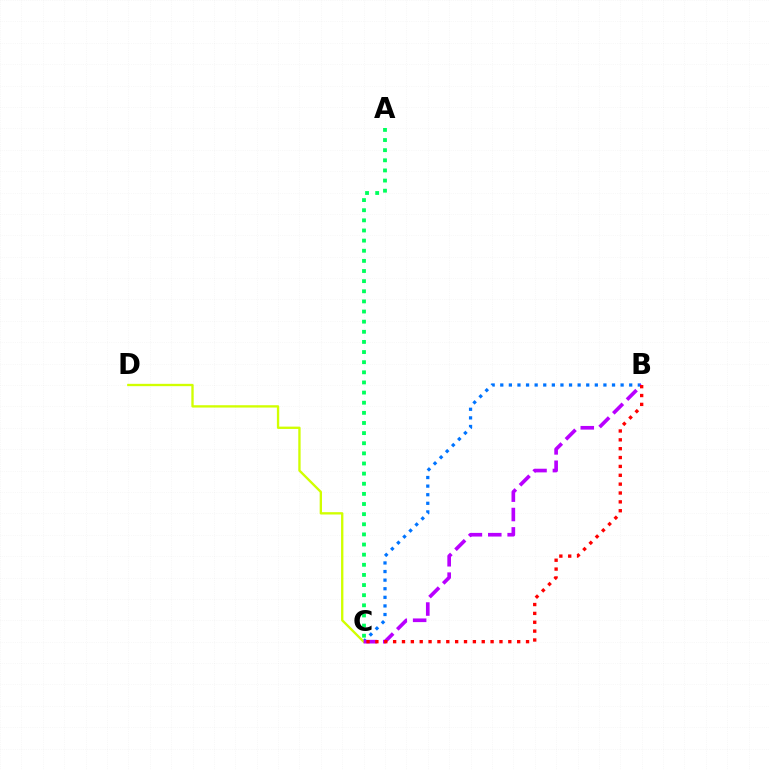{('B', 'C'): [{'color': '#0074ff', 'line_style': 'dotted', 'thickness': 2.34}, {'color': '#b900ff', 'line_style': 'dashed', 'thickness': 2.63}, {'color': '#ff0000', 'line_style': 'dotted', 'thickness': 2.41}], ('C', 'D'): [{'color': '#d1ff00', 'line_style': 'solid', 'thickness': 1.68}], ('A', 'C'): [{'color': '#00ff5c', 'line_style': 'dotted', 'thickness': 2.75}]}